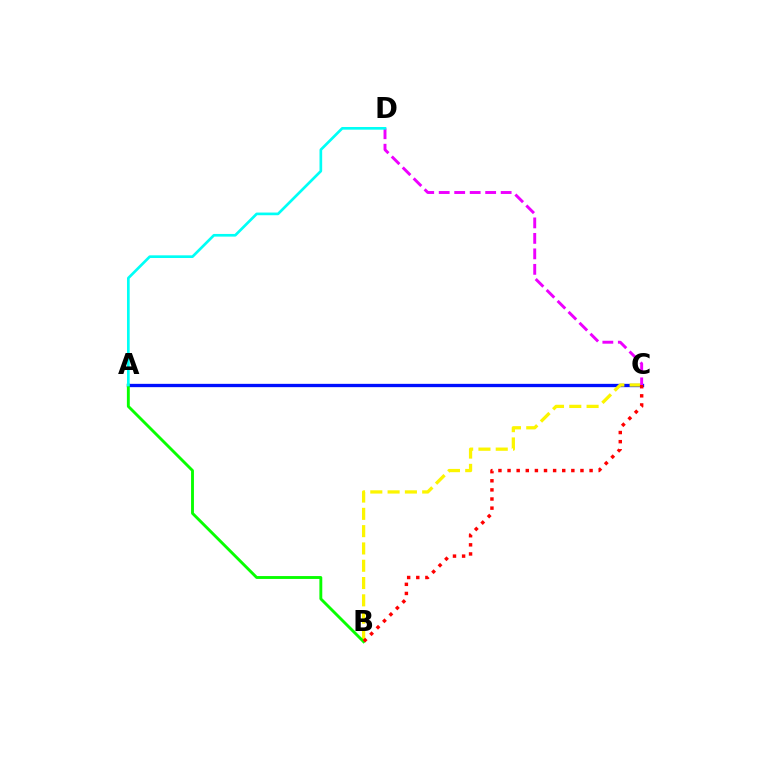{('A', 'C'): [{'color': '#0010ff', 'line_style': 'solid', 'thickness': 2.39}], ('B', 'C'): [{'color': '#fcf500', 'line_style': 'dashed', 'thickness': 2.35}, {'color': '#ff0000', 'line_style': 'dotted', 'thickness': 2.48}], ('C', 'D'): [{'color': '#ee00ff', 'line_style': 'dashed', 'thickness': 2.1}], ('A', 'B'): [{'color': '#08ff00', 'line_style': 'solid', 'thickness': 2.08}], ('A', 'D'): [{'color': '#00fff6', 'line_style': 'solid', 'thickness': 1.93}]}